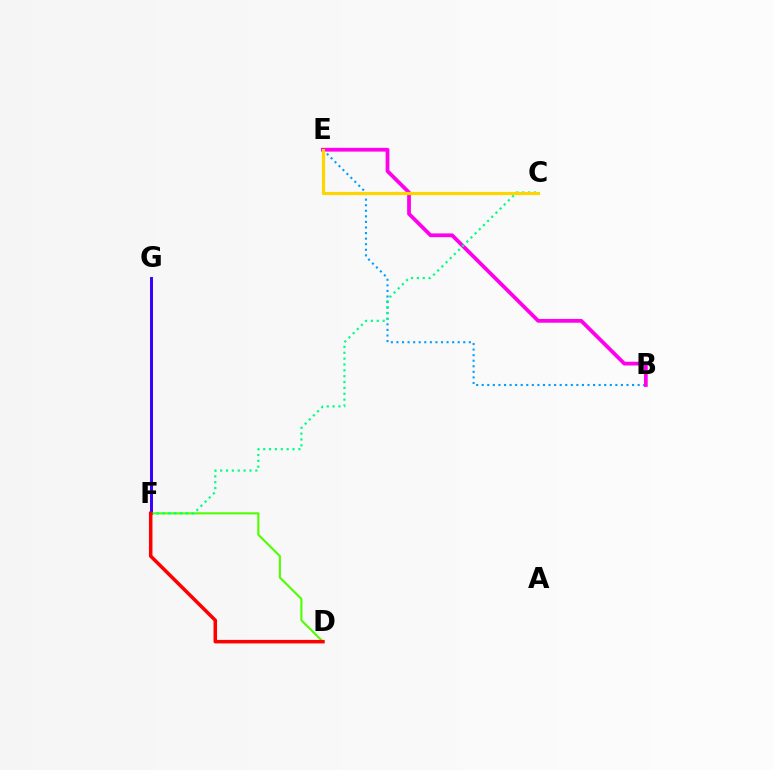{('B', 'E'): [{'color': '#009eff', 'line_style': 'dotted', 'thickness': 1.51}, {'color': '#ff00ed', 'line_style': 'solid', 'thickness': 2.72}], ('D', 'F'): [{'color': '#4fff00', 'line_style': 'solid', 'thickness': 1.53}, {'color': '#ff0000', 'line_style': 'solid', 'thickness': 2.54}], ('F', 'G'): [{'color': '#3700ff', 'line_style': 'solid', 'thickness': 2.12}], ('C', 'F'): [{'color': '#00ff86', 'line_style': 'dotted', 'thickness': 1.59}], ('C', 'E'): [{'color': '#ffd500', 'line_style': 'solid', 'thickness': 2.28}]}